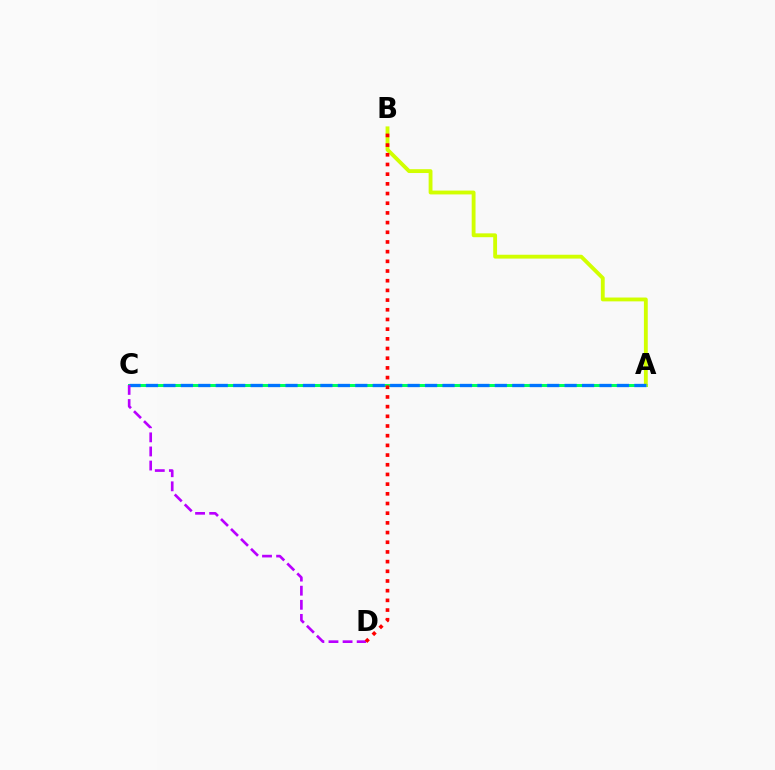{('A', 'C'): [{'color': '#00ff5c', 'line_style': 'solid', 'thickness': 2.18}, {'color': '#0074ff', 'line_style': 'dashed', 'thickness': 2.37}], ('A', 'B'): [{'color': '#d1ff00', 'line_style': 'solid', 'thickness': 2.77}], ('C', 'D'): [{'color': '#b900ff', 'line_style': 'dashed', 'thickness': 1.92}], ('B', 'D'): [{'color': '#ff0000', 'line_style': 'dotted', 'thickness': 2.63}]}